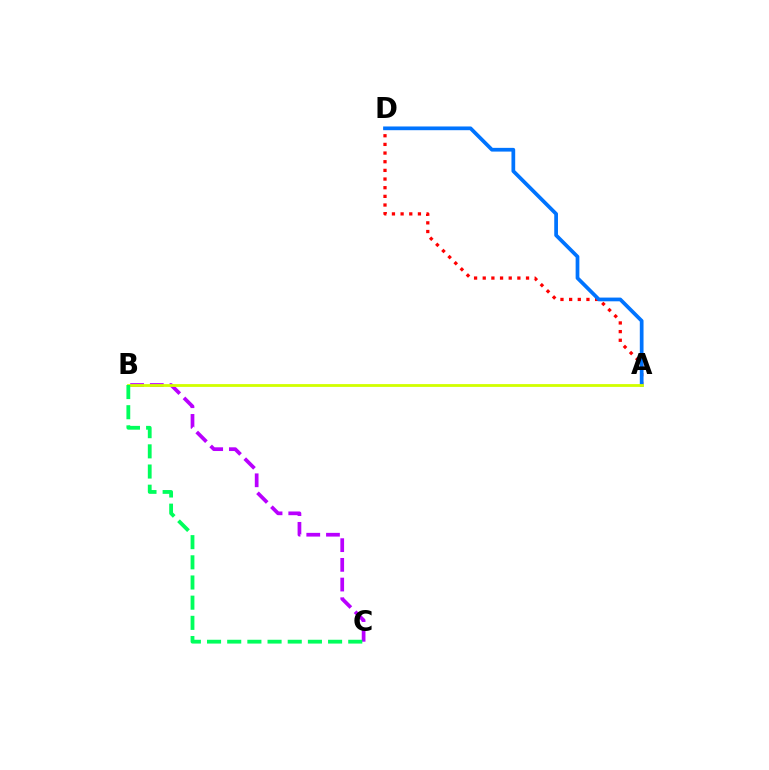{('A', 'D'): [{'color': '#ff0000', 'line_style': 'dotted', 'thickness': 2.35}, {'color': '#0074ff', 'line_style': 'solid', 'thickness': 2.68}], ('B', 'C'): [{'color': '#b900ff', 'line_style': 'dashed', 'thickness': 2.68}, {'color': '#00ff5c', 'line_style': 'dashed', 'thickness': 2.74}], ('A', 'B'): [{'color': '#d1ff00', 'line_style': 'solid', 'thickness': 2.02}]}